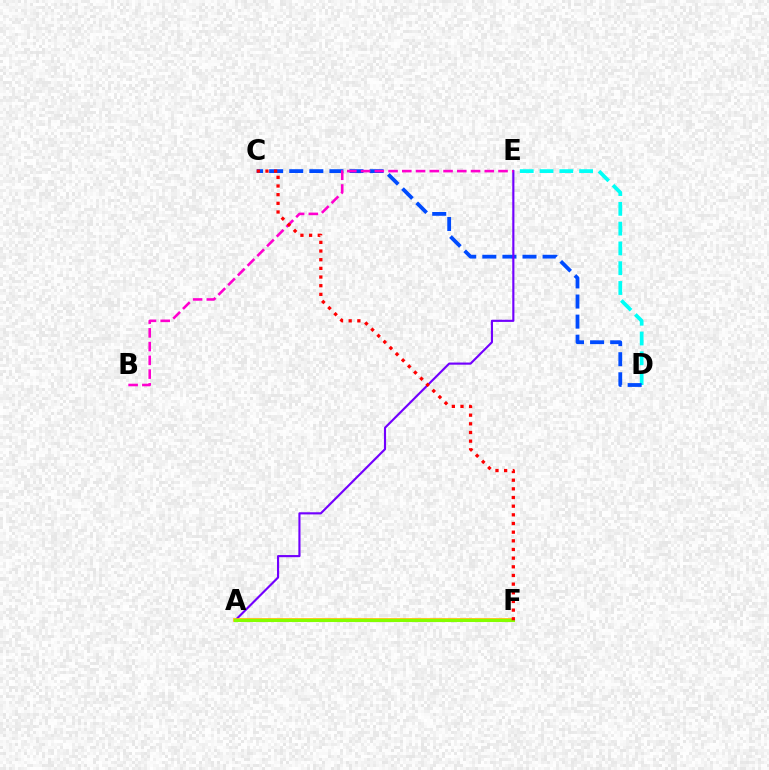{('D', 'E'): [{'color': '#00fff6', 'line_style': 'dashed', 'thickness': 2.69}], ('C', 'D'): [{'color': '#004bff', 'line_style': 'dashed', 'thickness': 2.73}], ('A', 'E'): [{'color': '#7200ff', 'line_style': 'solid', 'thickness': 1.54}], ('A', 'F'): [{'color': '#00ff39', 'line_style': 'dashed', 'thickness': 1.99}, {'color': '#ffbd00', 'line_style': 'solid', 'thickness': 2.65}, {'color': '#84ff00', 'line_style': 'solid', 'thickness': 2.21}], ('B', 'E'): [{'color': '#ff00cf', 'line_style': 'dashed', 'thickness': 1.87}], ('C', 'F'): [{'color': '#ff0000', 'line_style': 'dotted', 'thickness': 2.35}]}